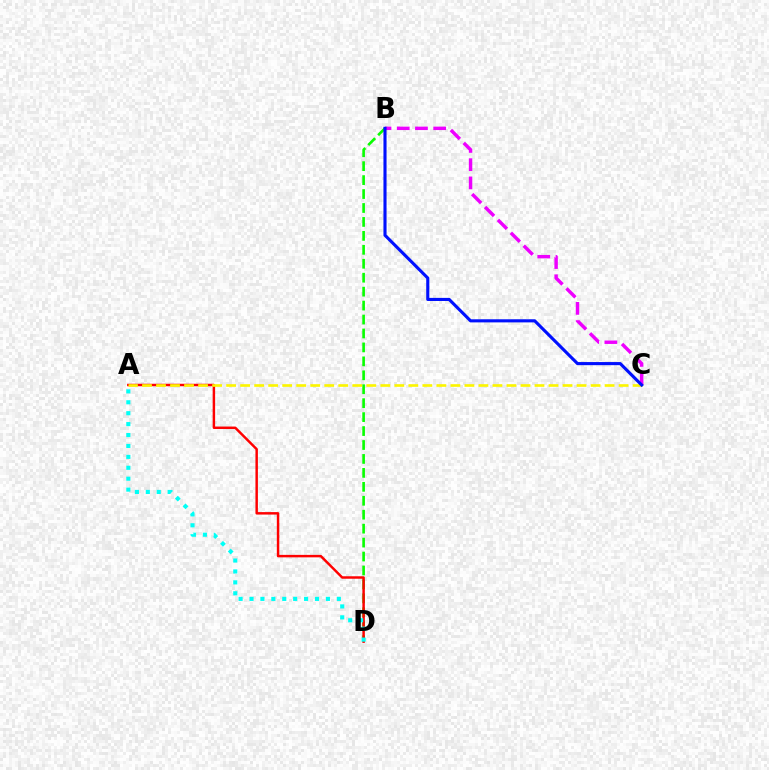{('B', 'D'): [{'color': '#08ff00', 'line_style': 'dashed', 'thickness': 1.89}], ('B', 'C'): [{'color': '#ee00ff', 'line_style': 'dashed', 'thickness': 2.48}, {'color': '#0010ff', 'line_style': 'solid', 'thickness': 2.24}], ('A', 'D'): [{'color': '#ff0000', 'line_style': 'solid', 'thickness': 1.78}, {'color': '#00fff6', 'line_style': 'dotted', 'thickness': 2.97}], ('A', 'C'): [{'color': '#fcf500', 'line_style': 'dashed', 'thickness': 1.9}]}